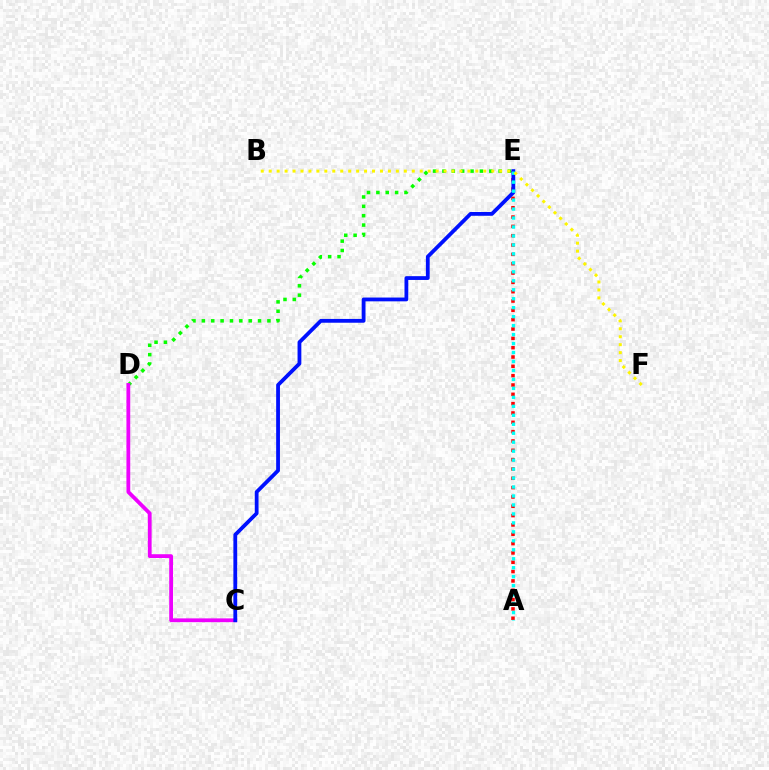{('A', 'E'): [{'color': '#ff0000', 'line_style': 'dotted', 'thickness': 2.53}, {'color': '#00fff6', 'line_style': 'dotted', 'thickness': 2.44}], ('D', 'E'): [{'color': '#08ff00', 'line_style': 'dotted', 'thickness': 2.54}], ('C', 'D'): [{'color': '#ee00ff', 'line_style': 'solid', 'thickness': 2.73}], ('C', 'E'): [{'color': '#0010ff', 'line_style': 'solid', 'thickness': 2.73}], ('B', 'F'): [{'color': '#fcf500', 'line_style': 'dotted', 'thickness': 2.16}]}